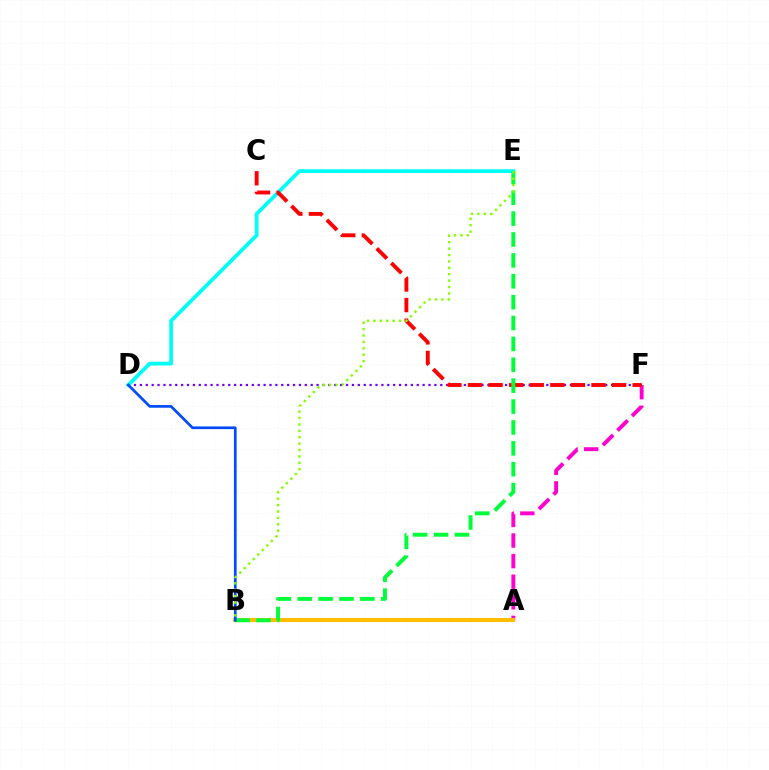{('A', 'F'): [{'color': '#ff00cf', 'line_style': 'dashed', 'thickness': 2.8}], ('D', 'F'): [{'color': '#7200ff', 'line_style': 'dotted', 'thickness': 1.6}], ('A', 'B'): [{'color': '#ffbd00', 'line_style': 'solid', 'thickness': 2.93}], ('D', 'E'): [{'color': '#00fff6', 'line_style': 'solid', 'thickness': 2.71}], ('C', 'F'): [{'color': '#ff0000', 'line_style': 'dashed', 'thickness': 2.8}], ('B', 'E'): [{'color': '#00ff39', 'line_style': 'dashed', 'thickness': 2.84}, {'color': '#84ff00', 'line_style': 'dotted', 'thickness': 1.74}], ('B', 'D'): [{'color': '#004bff', 'line_style': 'solid', 'thickness': 1.94}]}